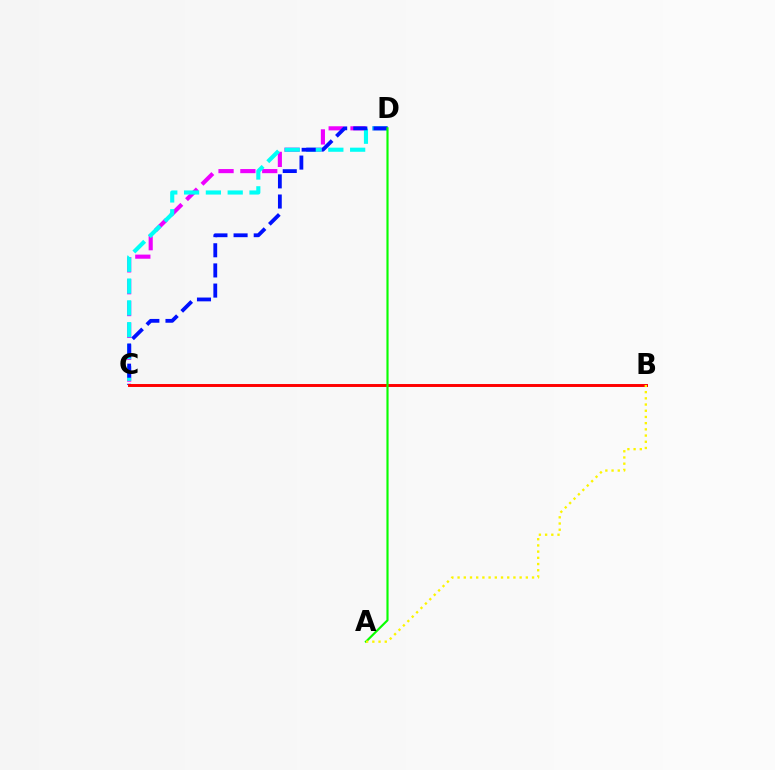{('C', 'D'): [{'color': '#ee00ff', 'line_style': 'dashed', 'thickness': 2.97}, {'color': '#00fff6', 'line_style': 'dashed', 'thickness': 2.96}, {'color': '#0010ff', 'line_style': 'dashed', 'thickness': 2.74}], ('B', 'C'): [{'color': '#ff0000', 'line_style': 'solid', 'thickness': 2.12}], ('A', 'D'): [{'color': '#08ff00', 'line_style': 'solid', 'thickness': 1.55}], ('A', 'B'): [{'color': '#fcf500', 'line_style': 'dotted', 'thickness': 1.69}]}